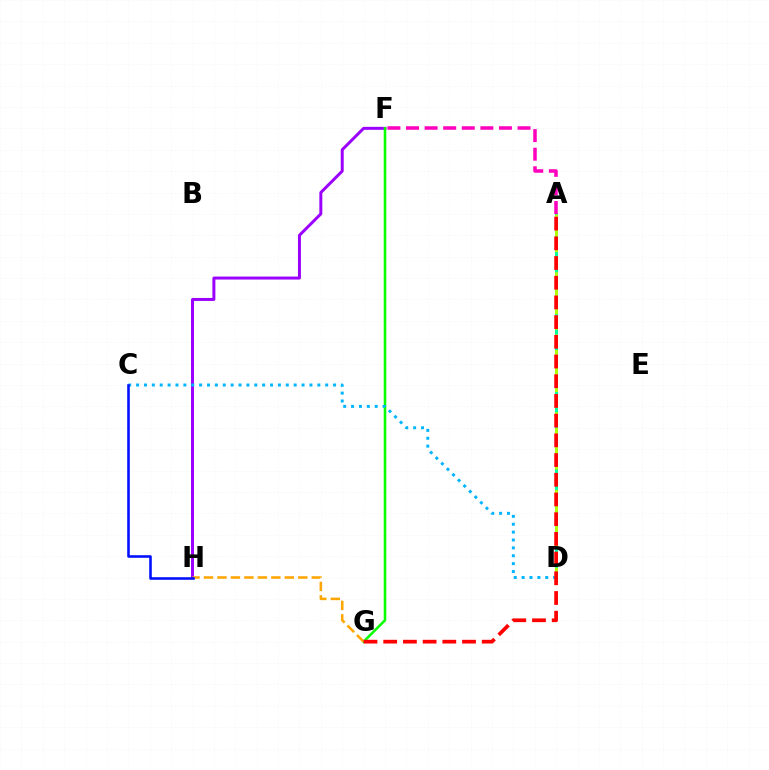{('F', 'H'): [{'color': '#9b00ff', 'line_style': 'solid', 'thickness': 2.14}], ('A', 'D'): [{'color': '#00ff9d', 'line_style': 'solid', 'thickness': 2.14}, {'color': '#b3ff00', 'line_style': 'dashed', 'thickness': 2.11}], ('A', 'F'): [{'color': '#ff00bd', 'line_style': 'dashed', 'thickness': 2.52}], ('F', 'G'): [{'color': '#08ff00', 'line_style': 'solid', 'thickness': 1.84}], ('C', 'D'): [{'color': '#00b5ff', 'line_style': 'dotted', 'thickness': 2.14}], ('G', 'H'): [{'color': '#ffa500', 'line_style': 'dashed', 'thickness': 1.83}], ('A', 'G'): [{'color': '#ff0000', 'line_style': 'dashed', 'thickness': 2.68}], ('C', 'H'): [{'color': '#0010ff', 'line_style': 'solid', 'thickness': 1.86}]}